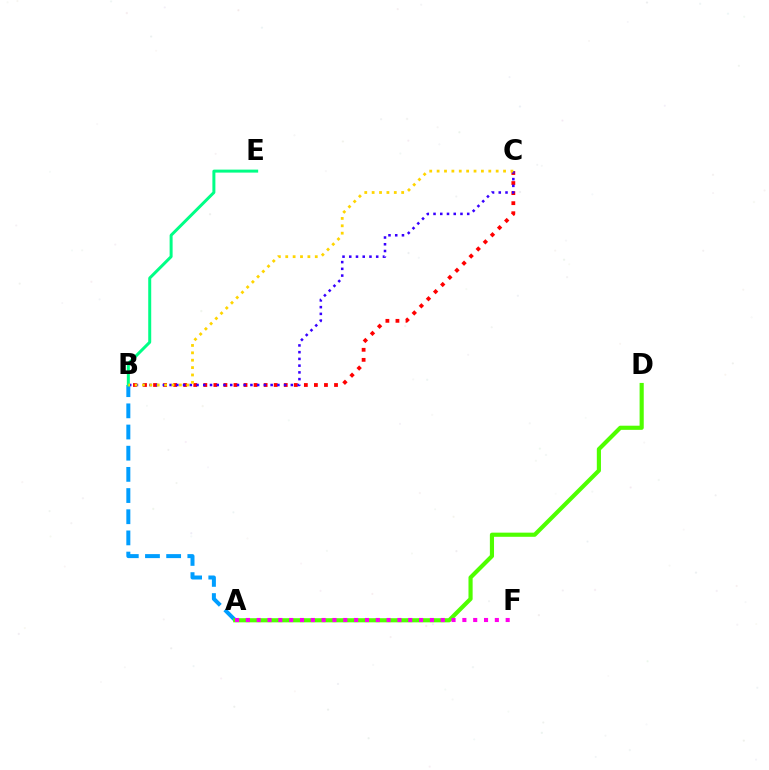{('A', 'B'): [{'color': '#009eff', 'line_style': 'dashed', 'thickness': 2.88}], ('B', 'C'): [{'color': '#ff0000', 'line_style': 'dotted', 'thickness': 2.73}, {'color': '#3700ff', 'line_style': 'dotted', 'thickness': 1.83}, {'color': '#ffd500', 'line_style': 'dotted', 'thickness': 2.01}], ('B', 'E'): [{'color': '#00ff86', 'line_style': 'solid', 'thickness': 2.15}], ('A', 'D'): [{'color': '#4fff00', 'line_style': 'solid', 'thickness': 2.99}], ('A', 'F'): [{'color': '#ff00ed', 'line_style': 'dotted', 'thickness': 2.94}]}